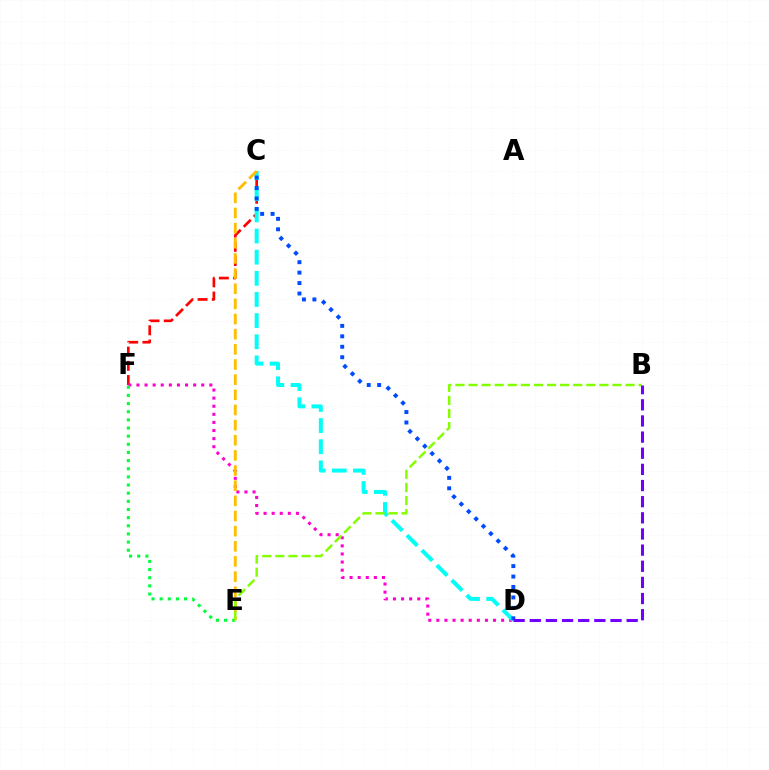{('C', 'F'): [{'color': '#ff0000', 'line_style': 'dashed', 'thickness': 1.93}], ('D', 'F'): [{'color': '#ff00cf', 'line_style': 'dotted', 'thickness': 2.2}], ('C', 'D'): [{'color': '#00fff6', 'line_style': 'dashed', 'thickness': 2.87}, {'color': '#004bff', 'line_style': 'dotted', 'thickness': 2.84}], ('E', 'F'): [{'color': '#00ff39', 'line_style': 'dotted', 'thickness': 2.21}], ('C', 'E'): [{'color': '#ffbd00', 'line_style': 'dashed', 'thickness': 2.06}], ('B', 'E'): [{'color': '#84ff00', 'line_style': 'dashed', 'thickness': 1.78}], ('B', 'D'): [{'color': '#7200ff', 'line_style': 'dashed', 'thickness': 2.19}]}